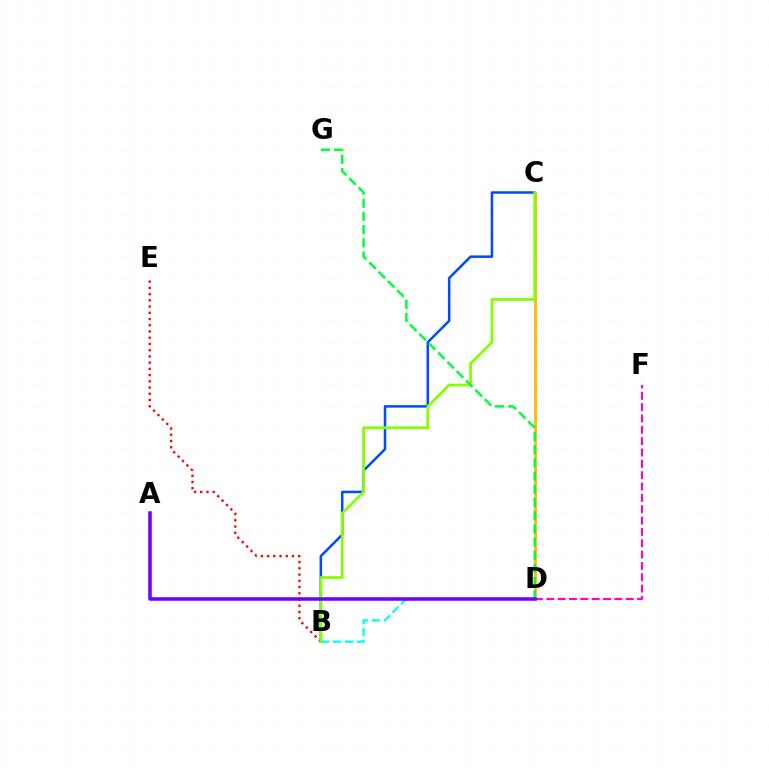{('B', 'D'): [{'color': '#00fff6', 'line_style': 'dashed', 'thickness': 1.63}], ('B', 'E'): [{'color': '#ff0000', 'line_style': 'dotted', 'thickness': 1.69}], ('C', 'D'): [{'color': '#ffbd00', 'line_style': 'solid', 'thickness': 2.09}], ('B', 'C'): [{'color': '#004bff', 'line_style': 'solid', 'thickness': 1.81}, {'color': '#84ff00', 'line_style': 'solid', 'thickness': 1.97}], ('D', 'F'): [{'color': '#ff00cf', 'line_style': 'dashed', 'thickness': 1.54}], ('D', 'G'): [{'color': '#00ff39', 'line_style': 'dashed', 'thickness': 1.79}], ('A', 'D'): [{'color': '#7200ff', 'line_style': 'solid', 'thickness': 2.55}]}